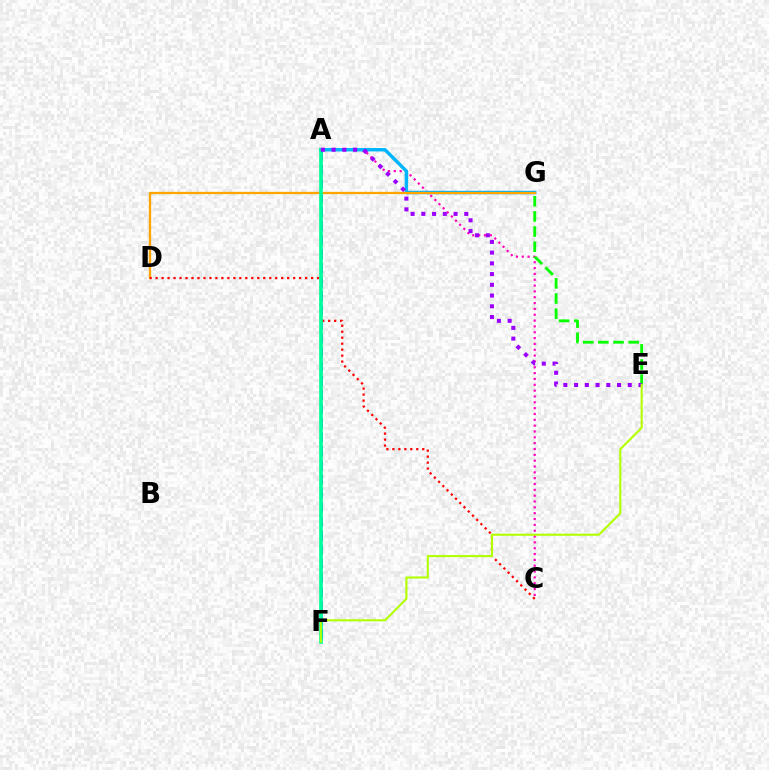{('A', 'C'): [{'color': '#ff00bd', 'line_style': 'dotted', 'thickness': 1.59}], ('E', 'G'): [{'color': '#08ff00', 'line_style': 'dashed', 'thickness': 2.06}], ('A', 'F'): [{'color': '#0010ff', 'line_style': 'dashed', 'thickness': 1.91}, {'color': '#00ff9d', 'line_style': 'solid', 'thickness': 2.64}], ('A', 'G'): [{'color': '#00b5ff', 'line_style': 'solid', 'thickness': 2.47}], ('D', 'G'): [{'color': '#ffa500', 'line_style': 'solid', 'thickness': 1.65}], ('C', 'D'): [{'color': '#ff0000', 'line_style': 'dotted', 'thickness': 1.63}], ('A', 'E'): [{'color': '#9b00ff', 'line_style': 'dotted', 'thickness': 2.92}], ('E', 'F'): [{'color': '#b3ff00', 'line_style': 'solid', 'thickness': 1.52}]}